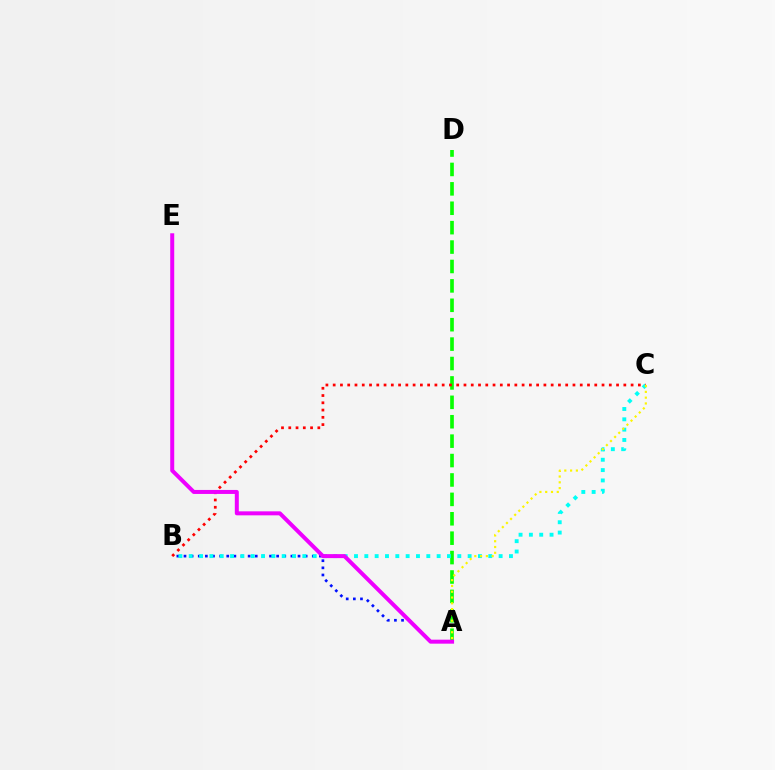{('A', 'D'): [{'color': '#08ff00', 'line_style': 'dashed', 'thickness': 2.64}], ('A', 'B'): [{'color': '#0010ff', 'line_style': 'dotted', 'thickness': 1.94}], ('B', 'C'): [{'color': '#00fff6', 'line_style': 'dotted', 'thickness': 2.81}, {'color': '#ff0000', 'line_style': 'dotted', 'thickness': 1.97}], ('A', 'E'): [{'color': '#ee00ff', 'line_style': 'solid', 'thickness': 2.88}], ('A', 'C'): [{'color': '#fcf500', 'line_style': 'dotted', 'thickness': 1.57}]}